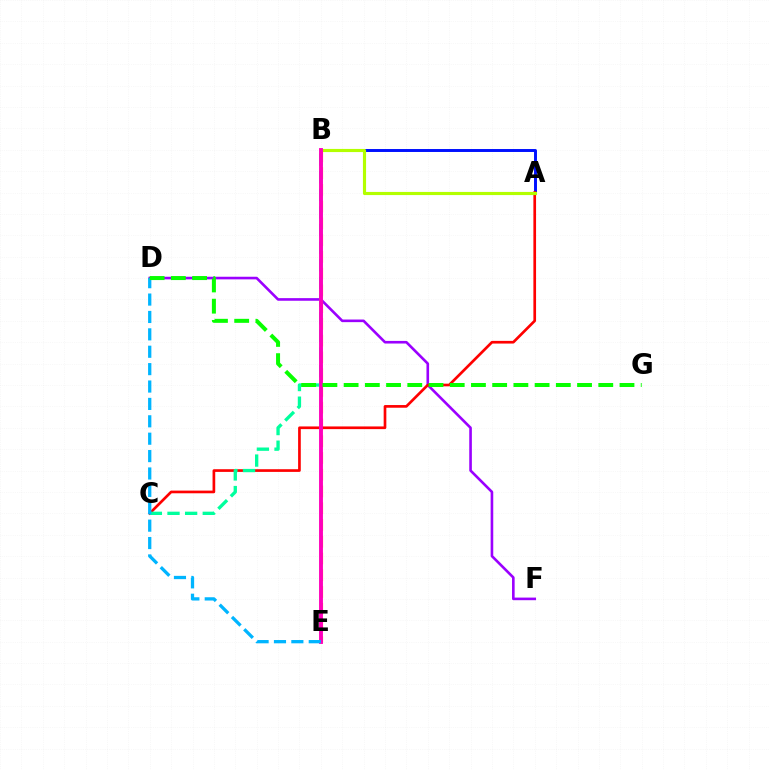{('A', 'B'): [{'color': '#0010ff', 'line_style': 'solid', 'thickness': 2.12}, {'color': '#b3ff00', 'line_style': 'solid', 'thickness': 2.26}], ('D', 'F'): [{'color': '#9b00ff', 'line_style': 'solid', 'thickness': 1.88}], ('B', 'E'): [{'color': '#ffa500', 'line_style': 'dashed', 'thickness': 2.28}, {'color': '#ff00bd', 'line_style': 'solid', 'thickness': 2.8}], ('A', 'C'): [{'color': '#ff0000', 'line_style': 'solid', 'thickness': 1.93}], ('B', 'C'): [{'color': '#00ff9d', 'line_style': 'dashed', 'thickness': 2.39}], ('D', 'E'): [{'color': '#00b5ff', 'line_style': 'dashed', 'thickness': 2.36}], ('D', 'G'): [{'color': '#08ff00', 'line_style': 'dashed', 'thickness': 2.88}]}